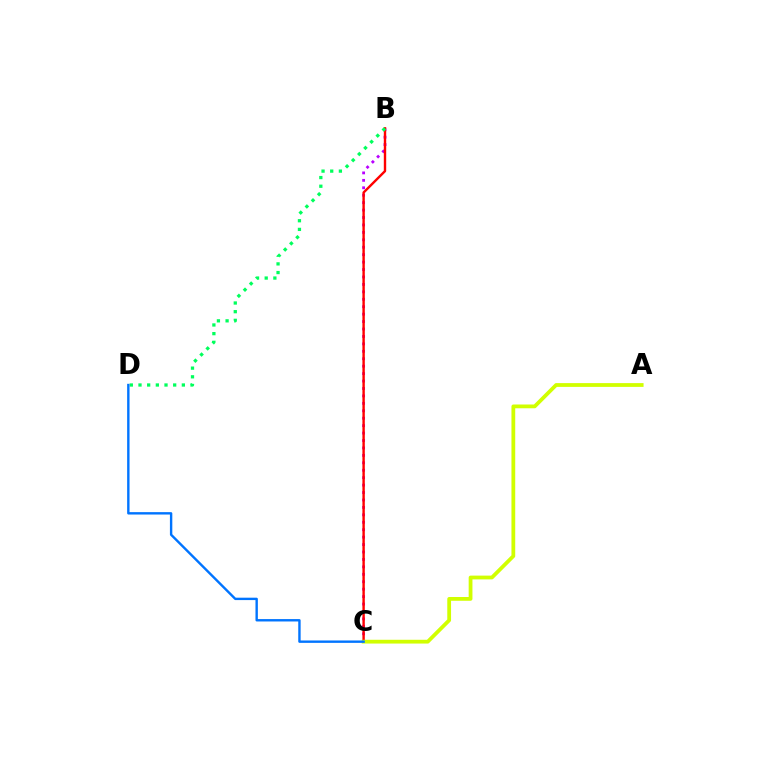{('B', 'C'): [{'color': '#b900ff', 'line_style': 'dotted', 'thickness': 2.02}, {'color': '#ff0000', 'line_style': 'solid', 'thickness': 1.73}], ('A', 'C'): [{'color': '#d1ff00', 'line_style': 'solid', 'thickness': 2.72}], ('B', 'D'): [{'color': '#00ff5c', 'line_style': 'dotted', 'thickness': 2.36}], ('C', 'D'): [{'color': '#0074ff', 'line_style': 'solid', 'thickness': 1.72}]}